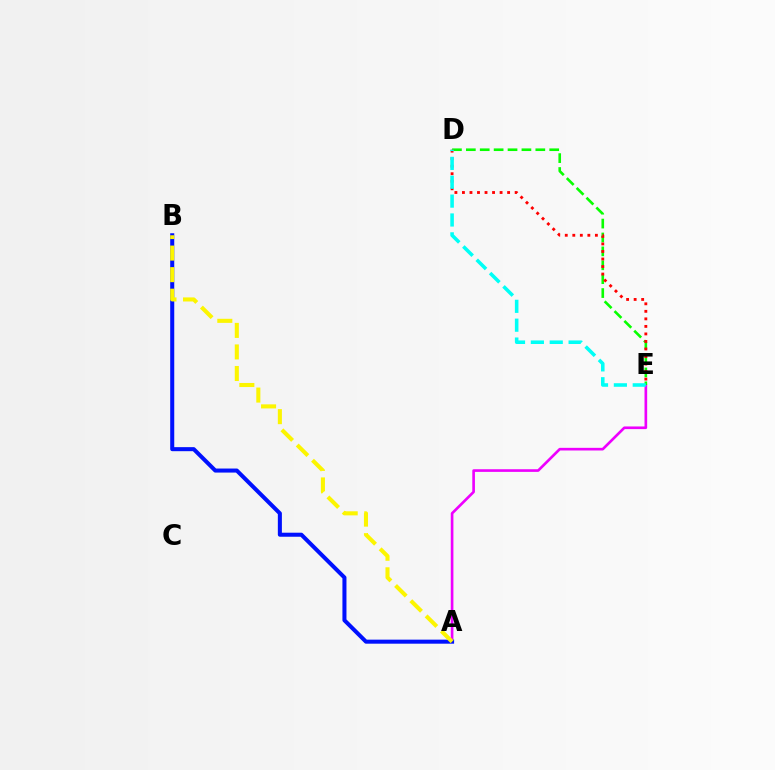{('A', 'E'): [{'color': '#ee00ff', 'line_style': 'solid', 'thickness': 1.91}], ('D', 'E'): [{'color': '#08ff00', 'line_style': 'dashed', 'thickness': 1.89}, {'color': '#ff0000', 'line_style': 'dotted', 'thickness': 2.05}, {'color': '#00fff6', 'line_style': 'dashed', 'thickness': 2.56}], ('A', 'B'): [{'color': '#0010ff', 'line_style': 'solid', 'thickness': 2.91}, {'color': '#fcf500', 'line_style': 'dashed', 'thickness': 2.93}]}